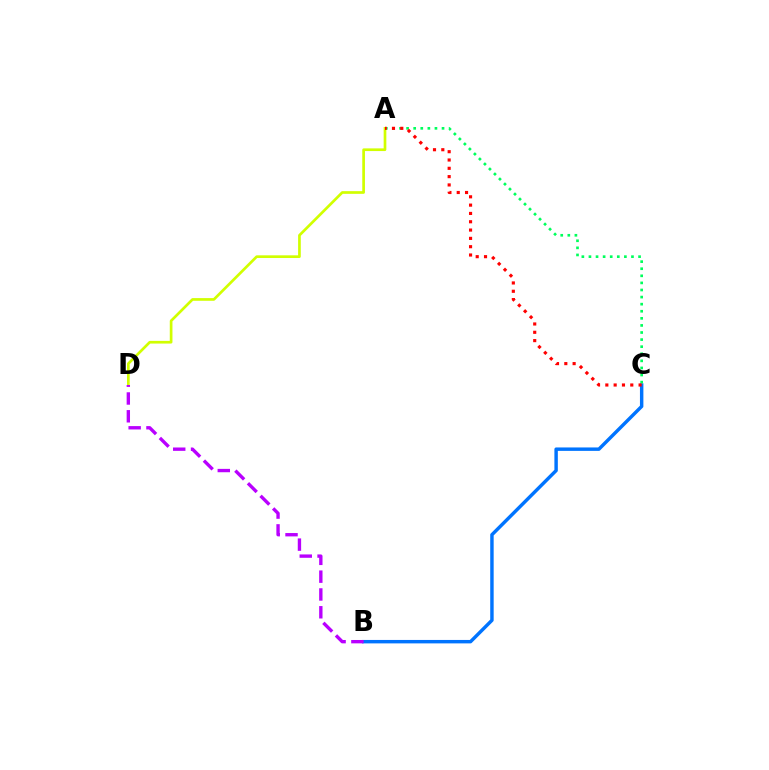{('B', 'C'): [{'color': '#0074ff', 'line_style': 'solid', 'thickness': 2.47}], ('A', 'C'): [{'color': '#00ff5c', 'line_style': 'dotted', 'thickness': 1.93}, {'color': '#ff0000', 'line_style': 'dotted', 'thickness': 2.26}], ('A', 'D'): [{'color': '#d1ff00', 'line_style': 'solid', 'thickness': 1.94}], ('B', 'D'): [{'color': '#b900ff', 'line_style': 'dashed', 'thickness': 2.42}]}